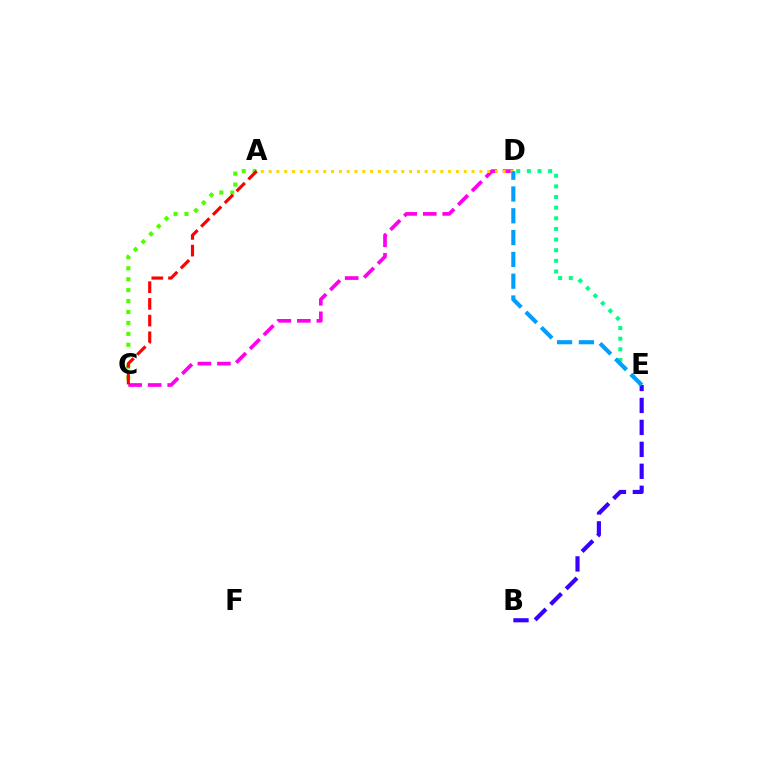{('A', 'C'): [{'color': '#4fff00', 'line_style': 'dotted', 'thickness': 2.97}, {'color': '#ff0000', 'line_style': 'dashed', 'thickness': 2.27}], ('C', 'D'): [{'color': '#ff00ed', 'line_style': 'dashed', 'thickness': 2.65}], ('D', 'E'): [{'color': '#00ff86', 'line_style': 'dotted', 'thickness': 2.89}, {'color': '#009eff', 'line_style': 'dashed', 'thickness': 2.96}], ('B', 'E'): [{'color': '#3700ff', 'line_style': 'dashed', 'thickness': 2.98}], ('A', 'D'): [{'color': '#ffd500', 'line_style': 'dotted', 'thickness': 2.12}]}